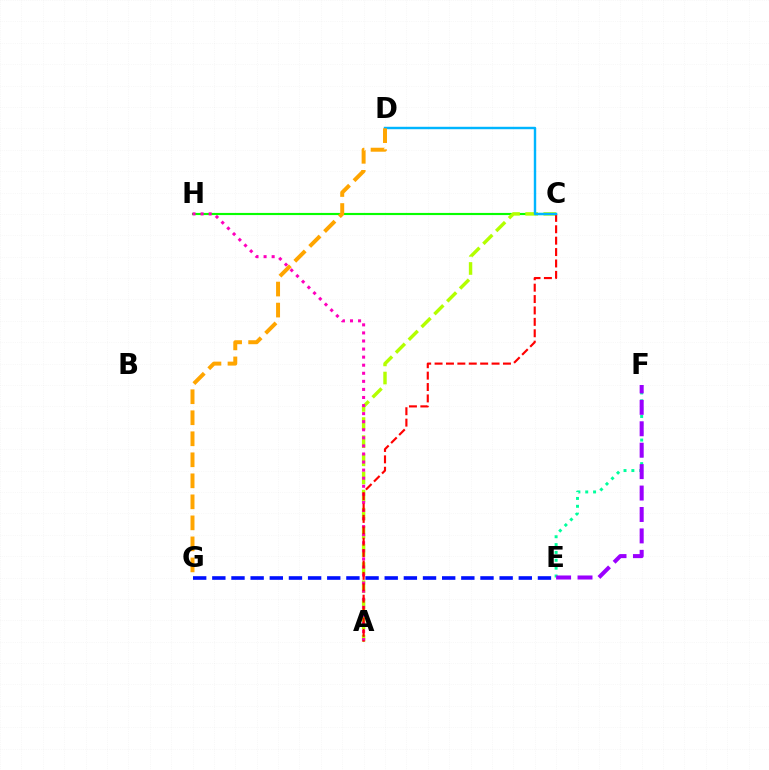{('E', 'F'): [{'color': '#00ff9d', 'line_style': 'dotted', 'thickness': 2.14}, {'color': '#9b00ff', 'line_style': 'dashed', 'thickness': 2.91}], ('C', 'H'): [{'color': '#08ff00', 'line_style': 'solid', 'thickness': 1.55}], ('A', 'C'): [{'color': '#b3ff00', 'line_style': 'dashed', 'thickness': 2.46}, {'color': '#ff0000', 'line_style': 'dashed', 'thickness': 1.55}], ('A', 'H'): [{'color': '#ff00bd', 'line_style': 'dotted', 'thickness': 2.19}], ('E', 'G'): [{'color': '#0010ff', 'line_style': 'dashed', 'thickness': 2.6}], ('C', 'D'): [{'color': '#00b5ff', 'line_style': 'solid', 'thickness': 1.74}], ('D', 'G'): [{'color': '#ffa500', 'line_style': 'dashed', 'thickness': 2.86}]}